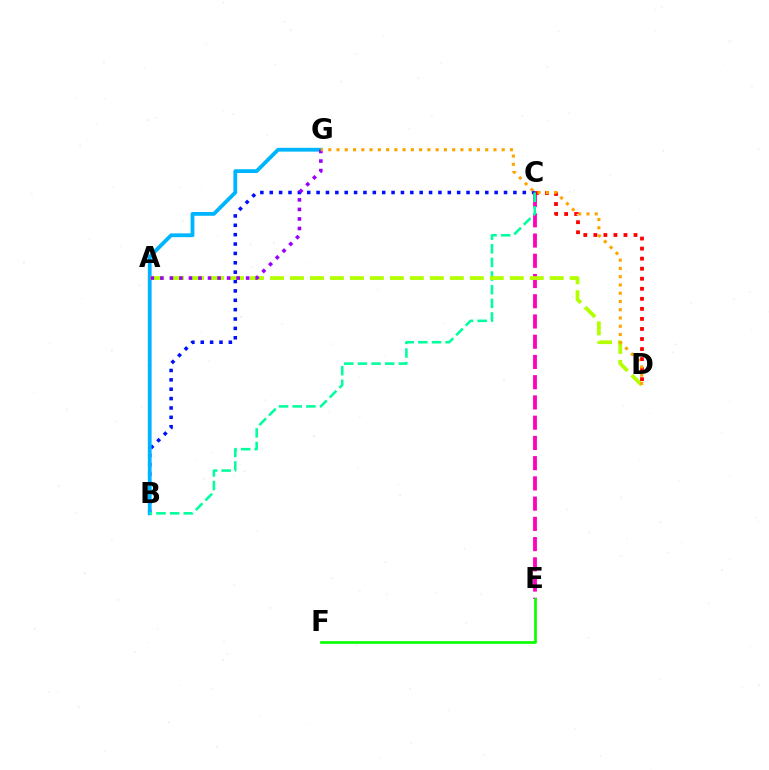{('B', 'C'): [{'color': '#0010ff', 'line_style': 'dotted', 'thickness': 2.55}, {'color': '#00ff9d', 'line_style': 'dashed', 'thickness': 1.85}], ('C', 'E'): [{'color': '#ff00bd', 'line_style': 'dashed', 'thickness': 2.75}], ('E', 'F'): [{'color': '#08ff00', 'line_style': 'solid', 'thickness': 1.94}], ('C', 'D'): [{'color': '#ff0000', 'line_style': 'dotted', 'thickness': 2.73}], ('B', 'G'): [{'color': '#00b5ff', 'line_style': 'solid', 'thickness': 2.74}], ('A', 'D'): [{'color': '#b3ff00', 'line_style': 'dashed', 'thickness': 2.71}], ('A', 'G'): [{'color': '#9b00ff', 'line_style': 'dotted', 'thickness': 2.59}], ('D', 'G'): [{'color': '#ffa500', 'line_style': 'dotted', 'thickness': 2.24}]}